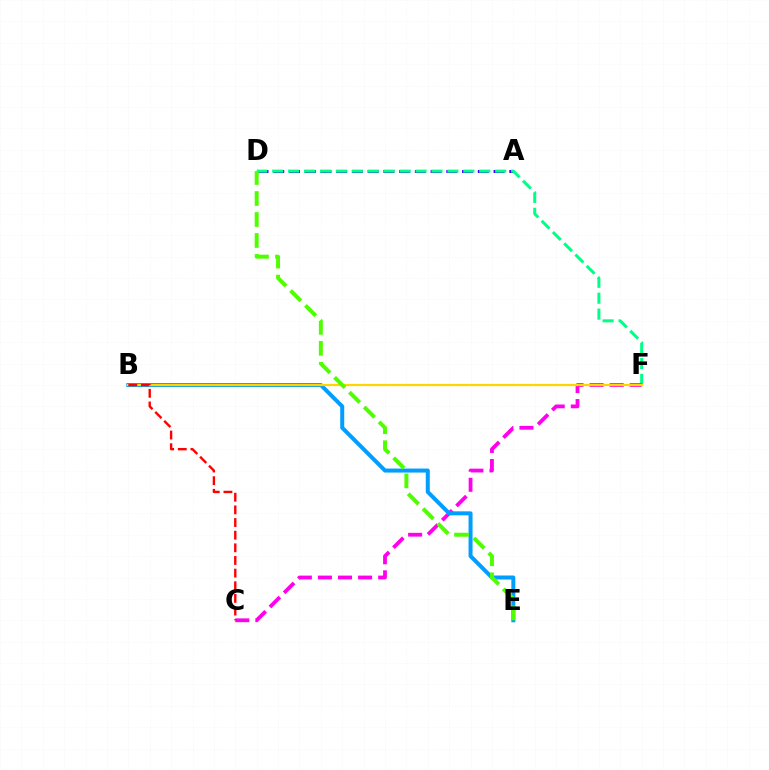{('A', 'D'): [{'color': '#3700ff', 'line_style': 'dashed', 'thickness': 2.14}], ('D', 'F'): [{'color': '#00ff86', 'line_style': 'dashed', 'thickness': 2.16}], ('C', 'F'): [{'color': '#ff00ed', 'line_style': 'dashed', 'thickness': 2.73}], ('B', 'E'): [{'color': '#009eff', 'line_style': 'solid', 'thickness': 2.88}], ('B', 'F'): [{'color': '#ffd500', 'line_style': 'solid', 'thickness': 1.61}], ('D', 'E'): [{'color': '#4fff00', 'line_style': 'dashed', 'thickness': 2.85}], ('B', 'C'): [{'color': '#ff0000', 'line_style': 'dashed', 'thickness': 1.72}]}